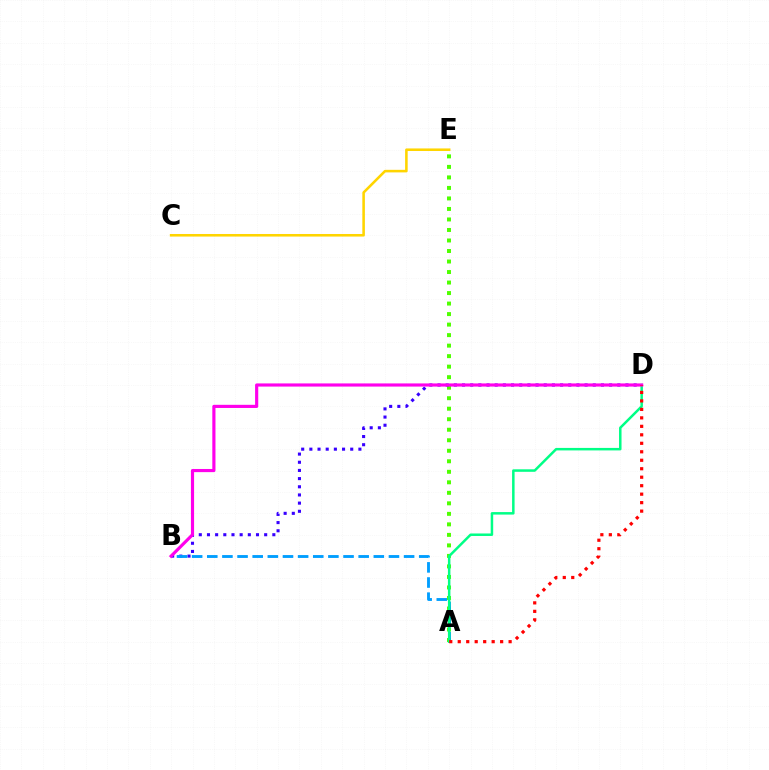{('A', 'E'): [{'color': '#4fff00', 'line_style': 'dotted', 'thickness': 2.86}], ('B', 'D'): [{'color': '#3700ff', 'line_style': 'dotted', 'thickness': 2.22}, {'color': '#ff00ed', 'line_style': 'solid', 'thickness': 2.27}], ('A', 'B'): [{'color': '#009eff', 'line_style': 'dashed', 'thickness': 2.06}], ('A', 'D'): [{'color': '#00ff86', 'line_style': 'solid', 'thickness': 1.8}, {'color': '#ff0000', 'line_style': 'dotted', 'thickness': 2.3}], ('C', 'E'): [{'color': '#ffd500', 'line_style': 'solid', 'thickness': 1.85}]}